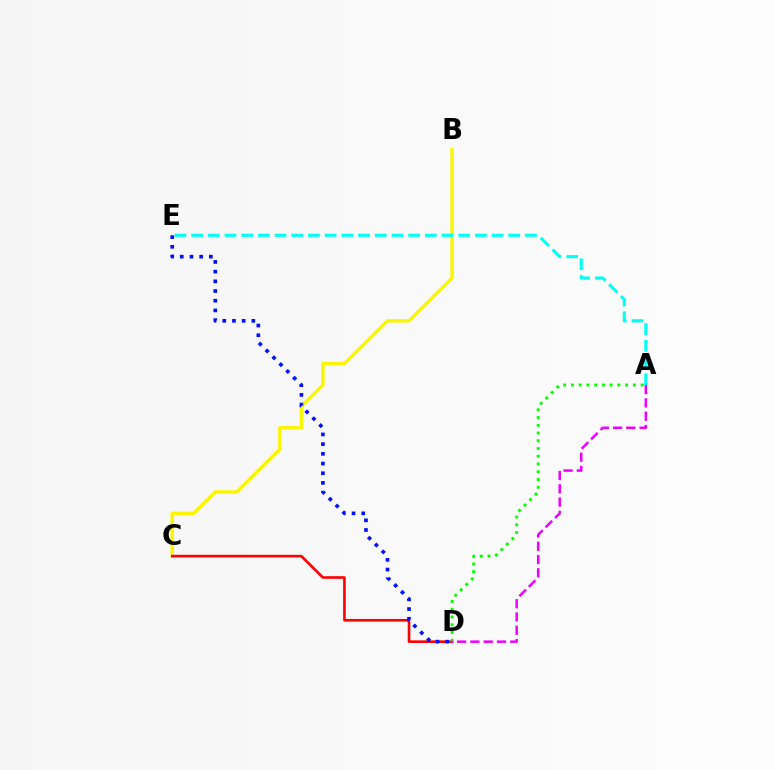{('B', 'C'): [{'color': '#fcf500', 'line_style': 'solid', 'thickness': 2.48}], ('C', 'D'): [{'color': '#ff0000', 'line_style': 'solid', 'thickness': 1.89}], ('A', 'D'): [{'color': '#08ff00', 'line_style': 'dotted', 'thickness': 2.1}, {'color': '#ee00ff', 'line_style': 'dashed', 'thickness': 1.8}], ('A', 'E'): [{'color': '#00fff6', 'line_style': 'dashed', 'thickness': 2.27}], ('D', 'E'): [{'color': '#0010ff', 'line_style': 'dotted', 'thickness': 2.63}]}